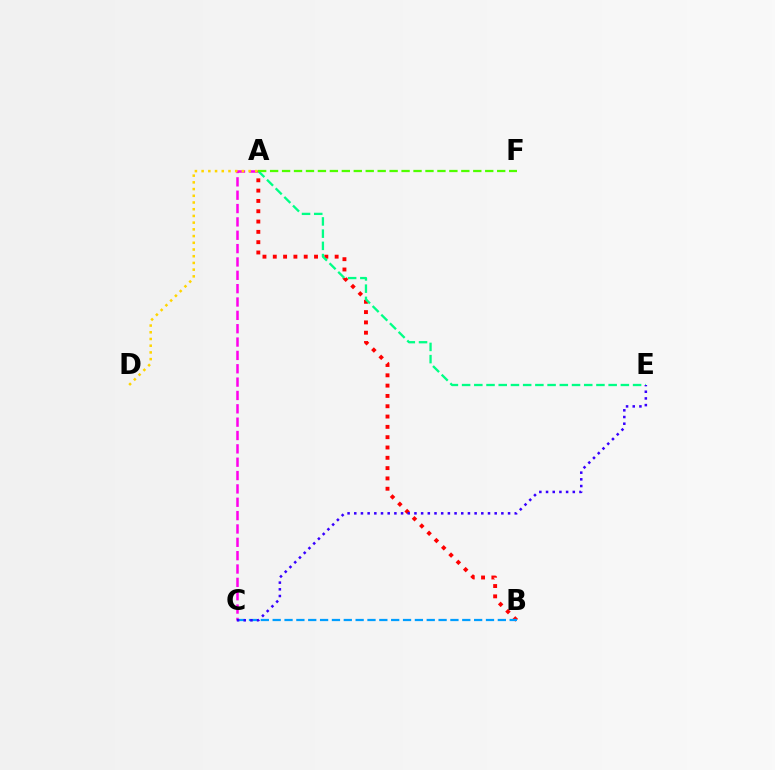{('A', 'C'): [{'color': '#ff00ed', 'line_style': 'dashed', 'thickness': 1.81}], ('A', 'B'): [{'color': '#ff0000', 'line_style': 'dotted', 'thickness': 2.8}], ('A', 'E'): [{'color': '#00ff86', 'line_style': 'dashed', 'thickness': 1.66}], ('B', 'C'): [{'color': '#009eff', 'line_style': 'dashed', 'thickness': 1.61}], ('A', 'F'): [{'color': '#4fff00', 'line_style': 'dashed', 'thickness': 1.62}], ('C', 'E'): [{'color': '#3700ff', 'line_style': 'dotted', 'thickness': 1.82}], ('A', 'D'): [{'color': '#ffd500', 'line_style': 'dotted', 'thickness': 1.82}]}